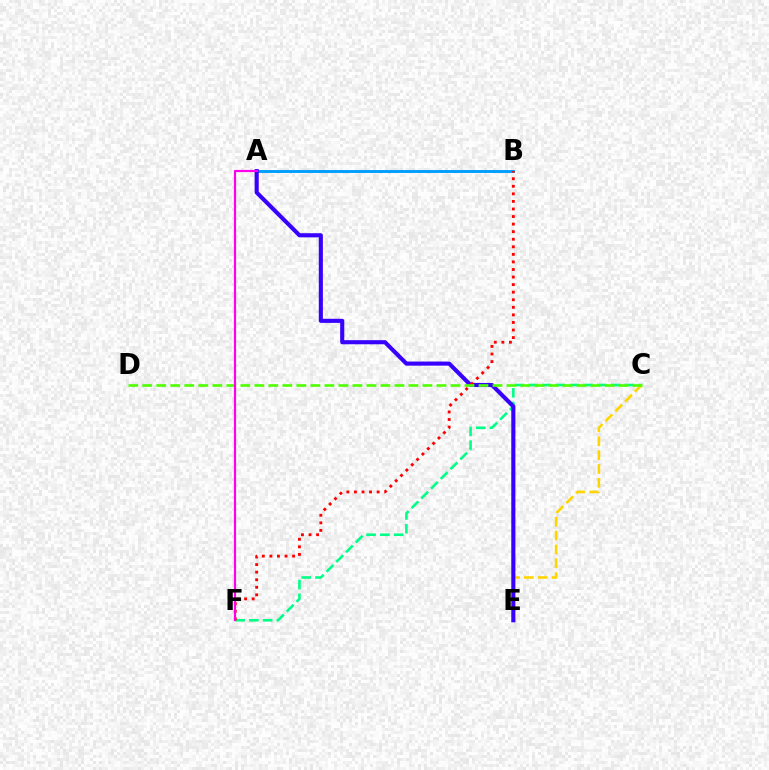{('C', 'F'): [{'color': '#00ff86', 'line_style': 'dashed', 'thickness': 1.87}], ('A', 'B'): [{'color': '#009eff', 'line_style': 'solid', 'thickness': 2.09}], ('C', 'E'): [{'color': '#ffd500', 'line_style': 'dashed', 'thickness': 1.88}], ('A', 'E'): [{'color': '#3700ff', 'line_style': 'solid', 'thickness': 2.95}], ('B', 'F'): [{'color': '#ff0000', 'line_style': 'dotted', 'thickness': 2.06}], ('C', 'D'): [{'color': '#4fff00', 'line_style': 'dashed', 'thickness': 1.9}], ('A', 'F'): [{'color': '#ff00ed', 'line_style': 'solid', 'thickness': 1.57}]}